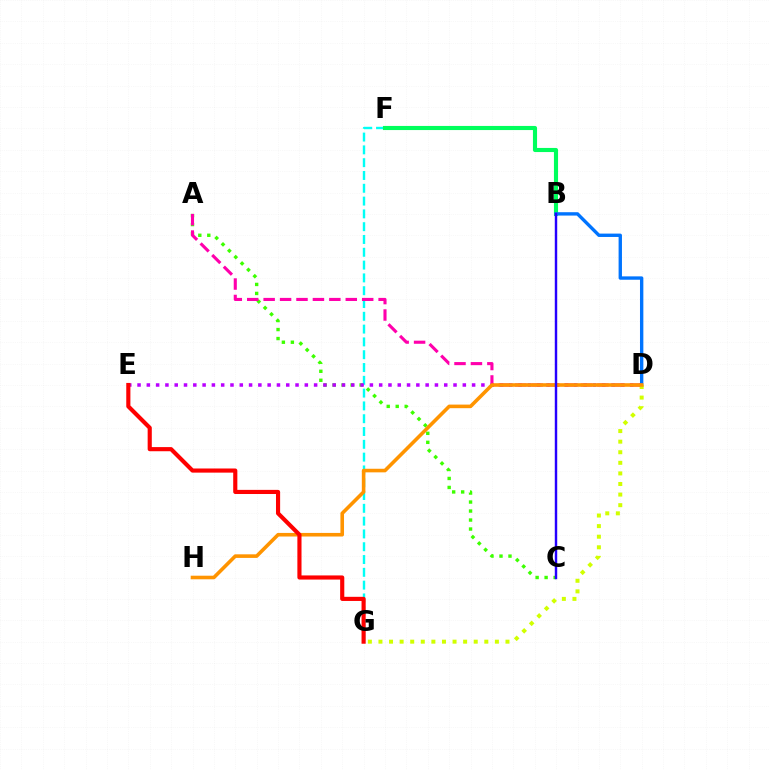{('A', 'C'): [{'color': '#3dff00', 'line_style': 'dotted', 'thickness': 2.44}], ('F', 'G'): [{'color': '#00fff6', 'line_style': 'dashed', 'thickness': 1.74}], ('B', 'F'): [{'color': '#00ff5c', 'line_style': 'solid', 'thickness': 2.97}], ('D', 'E'): [{'color': '#b900ff', 'line_style': 'dotted', 'thickness': 2.53}], ('B', 'D'): [{'color': '#0074ff', 'line_style': 'solid', 'thickness': 2.42}], ('A', 'D'): [{'color': '#ff00ac', 'line_style': 'dashed', 'thickness': 2.23}], ('D', 'G'): [{'color': '#d1ff00', 'line_style': 'dotted', 'thickness': 2.88}], ('D', 'H'): [{'color': '#ff9400', 'line_style': 'solid', 'thickness': 2.59}], ('E', 'G'): [{'color': '#ff0000', 'line_style': 'solid', 'thickness': 2.98}], ('B', 'C'): [{'color': '#2500ff', 'line_style': 'solid', 'thickness': 1.76}]}